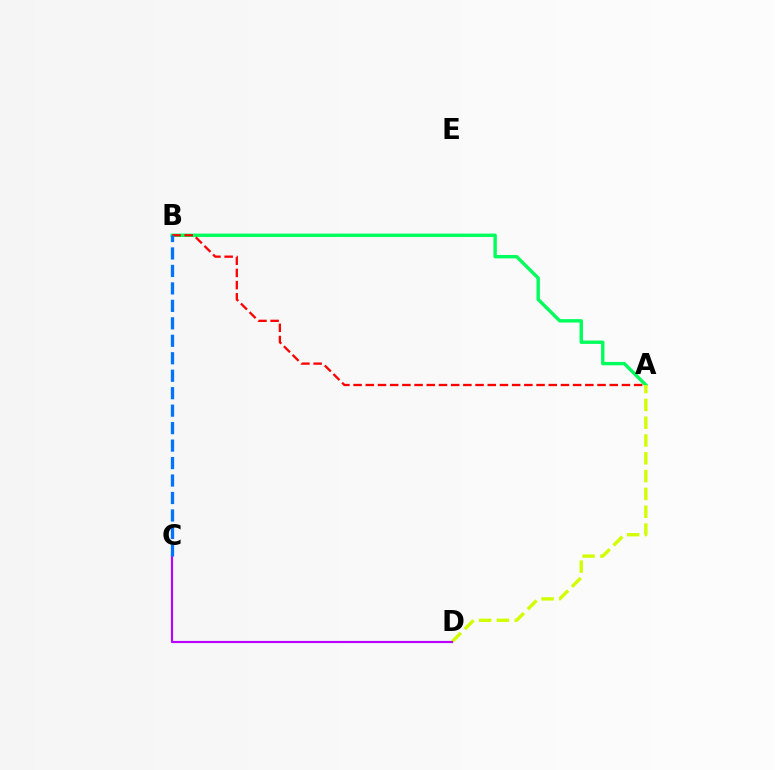{('A', 'B'): [{'color': '#00ff5c', 'line_style': 'solid', 'thickness': 2.44}, {'color': '#ff0000', 'line_style': 'dashed', 'thickness': 1.66}], ('A', 'D'): [{'color': '#d1ff00', 'line_style': 'dashed', 'thickness': 2.42}], ('C', 'D'): [{'color': '#b900ff', 'line_style': 'solid', 'thickness': 1.55}], ('B', 'C'): [{'color': '#0074ff', 'line_style': 'dashed', 'thickness': 2.37}]}